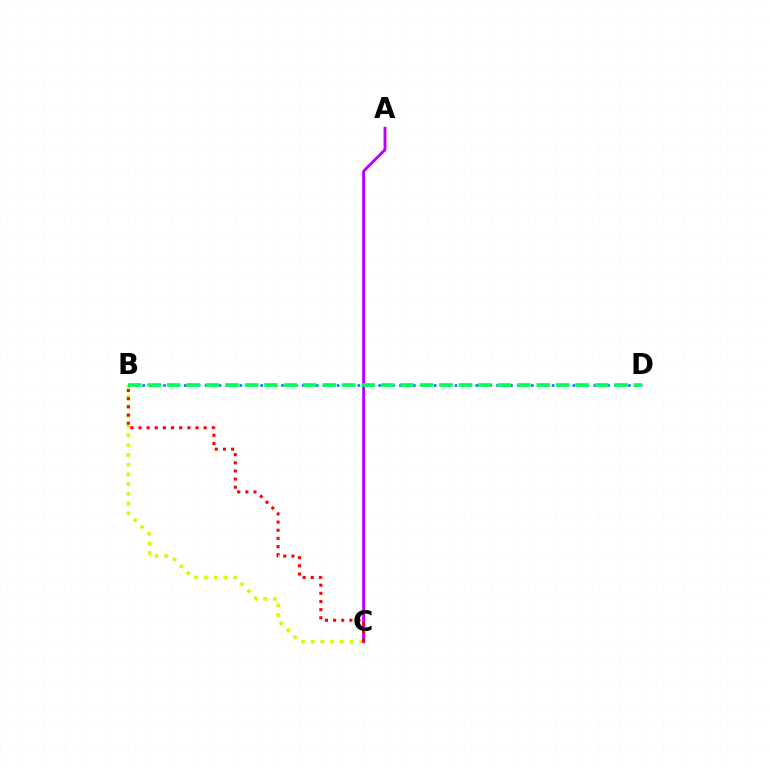{('B', 'C'): [{'color': '#d1ff00', 'line_style': 'dotted', 'thickness': 2.64}, {'color': '#ff0000', 'line_style': 'dotted', 'thickness': 2.21}], ('A', 'C'): [{'color': '#b900ff', 'line_style': 'solid', 'thickness': 2.07}], ('B', 'D'): [{'color': '#0074ff', 'line_style': 'dotted', 'thickness': 1.89}, {'color': '#00ff5c', 'line_style': 'dashed', 'thickness': 2.64}]}